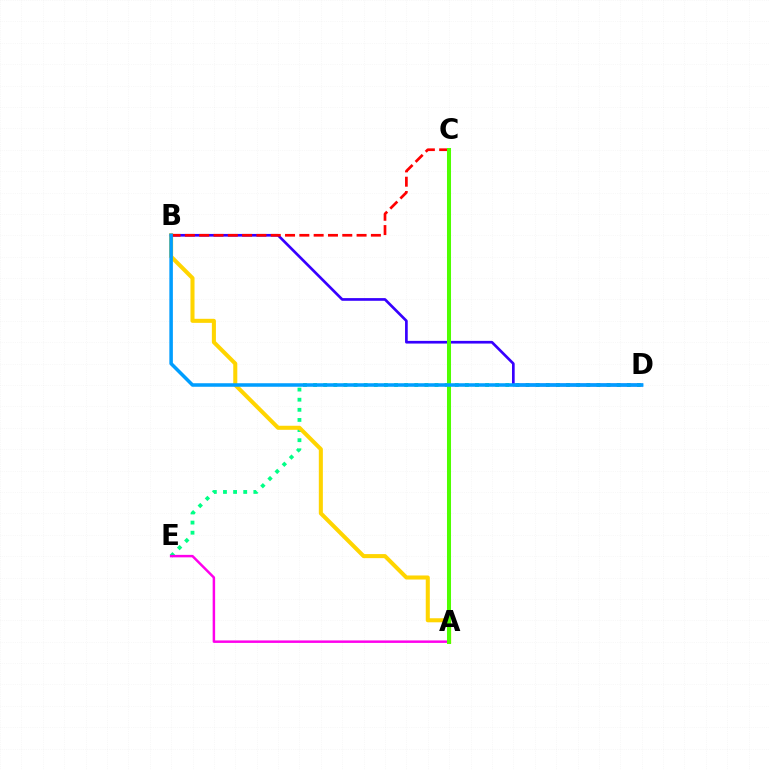{('D', 'E'): [{'color': '#00ff86', 'line_style': 'dotted', 'thickness': 2.75}], ('A', 'B'): [{'color': '#ffd500', 'line_style': 'solid', 'thickness': 2.92}], ('B', 'D'): [{'color': '#3700ff', 'line_style': 'solid', 'thickness': 1.93}, {'color': '#009eff', 'line_style': 'solid', 'thickness': 2.54}], ('A', 'E'): [{'color': '#ff00ed', 'line_style': 'solid', 'thickness': 1.78}], ('B', 'C'): [{'color': '#ff0000', 'line_style': 'dashed', 'thickness': 1.94}], ('A', 'C'): [{'color': '#4fff00', 'line_style': 'solid', 'thickness': 2.9}]}